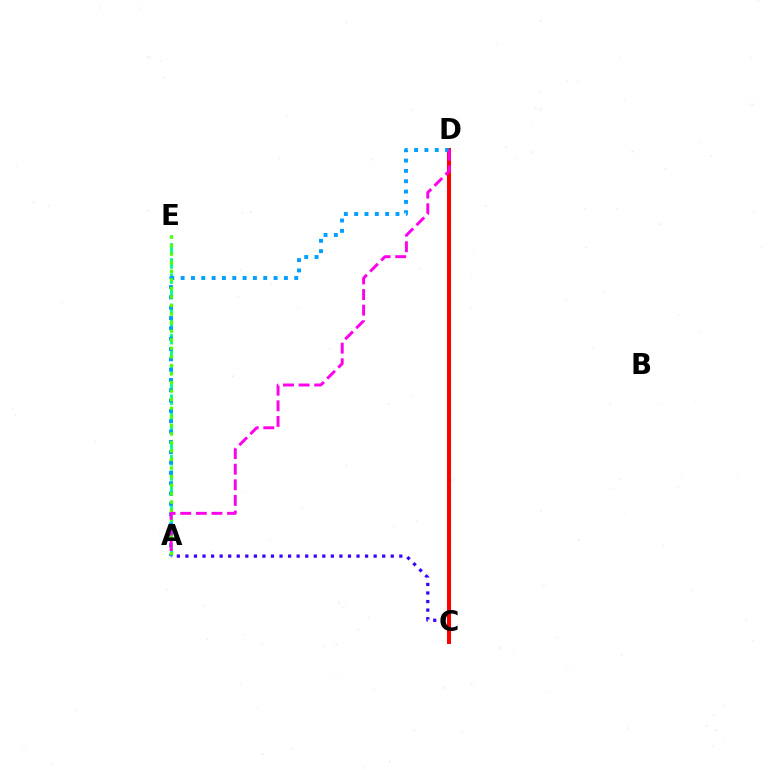{('A', 'E'): [{'color': '#00ff86', 'line_style': 'dashed', 'thickness': 2.06}, {'color': '#4fff00', 'line_style': 'dotted', 'thickness': 2.32}], ('C', 'D'): [{'color': '#ffd500', 'line_style': 'dashed', 'thickness': 2.18}, {'color': '#ff0000', 'line_style': 'solid', 'thickness': 2.89}], ('A', 'C'): [{'color': '#3700ff', 'line_style': 'dotted', 'thickness': 2.32}], ('A', 'D'): [{'color': '#009eff', 'line_style': 'dotted', 'thickness': 2.81}, {'color': '#ff00ed', 'line_style': 'dashed', 'thickness': 2.12}]}